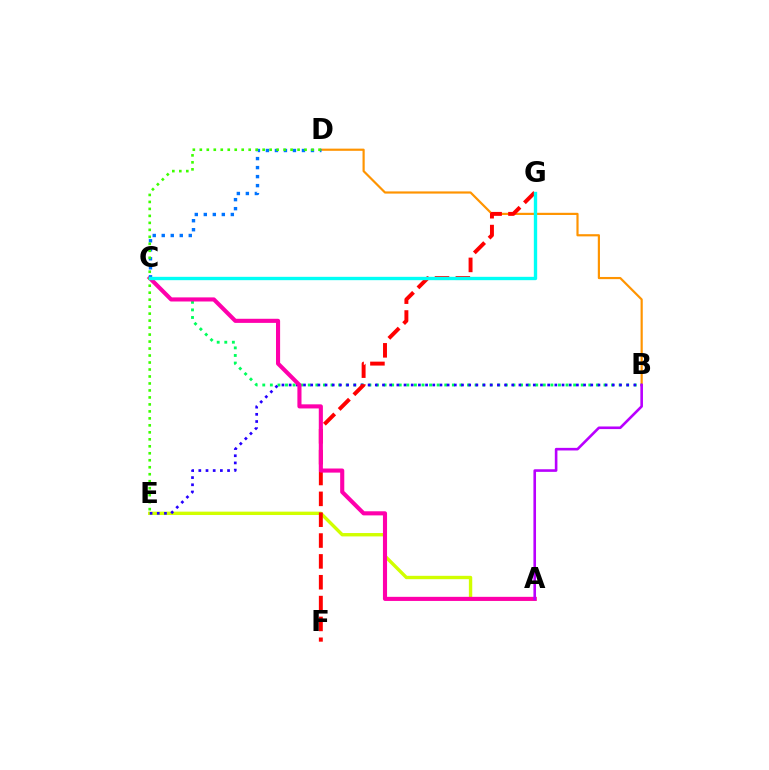{('B', 'D'): [{'color': '#ff9400', 'line_style': 'solid', 'thickness': 1.57}], ('B', 'C'): [{'color': '#00ff5c', 'line_style': 'dotted', 'thickness': 2.06}], ('A', 'E'): [{'color': '#d1ff00', 'line_style': 'solid', 'thickness': 2.43}], ('B', 'E'): [{'color': '#2500ff', 'line_style': 'dotted', 'thickness': 1.95}], ('F', 'G'): [{'color': '#ff0000', 'line_style': 'dashed', 'thickness': 2.83}], ('A', 'C'): [{'color': '#ff00ac', 'line_style': 'solid', 'thickness': 2.96}], ('C', 'D'): [{'color': '#0074ff', 'line_style': 'dotted', 'thickness': 2.45}], ('D', 'E'): [{'color': '#3dff00', 'line_style': 'dotted', 'thickness': 1.9}], ('A', 'B'): [{'color': '#b900ff', 'line_style': 'solid', 'thickness': 1.88}], ('C', 'G'): [{'color': '#00fff6', 'line_style': 'solid', 'thickness': 2.41}]}